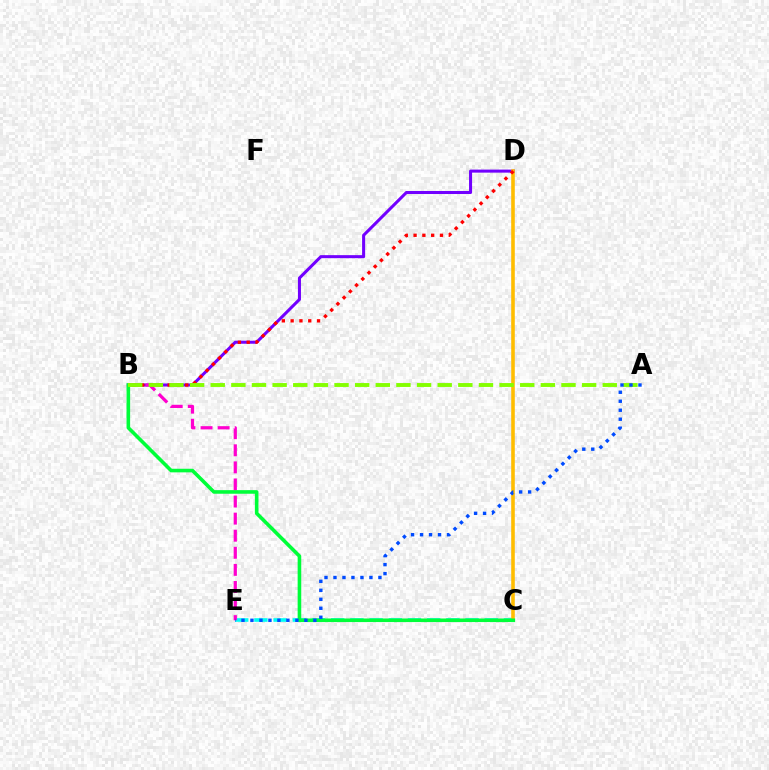{('B', 'D'): [{'color': '#7200ff', 'line_style': 'solid', 'thickness': 2.19}, {'color': '#ff0000', 'line_style': 'dotted', 'thickness': 2.39}], ('C', 'E'): [{'color': '#00fff6', 'line_style': 'dashed', 'thickness': 2.61}], ('B', 'E'): [{'color': '#ff00cf', 'line_style': 'dashed', 'thickness': 2.32}], ('C', 'D'): [{'color': '#ffbd00', 'line_style': 'solid', 'thickness': 2.59}], ('B', 'C'): [{'color': '#00ff39', 'line_style': 'solid', 'thickness': 2.59}], ('A', 'B'): [{'color': '#84ff00', 'line_style': 'dashed', 'thickness': 2.8}], ('A', 'E'): [{'color': '#004bff', 'line_style': 'dotted', 'thickness': 2.44}]}